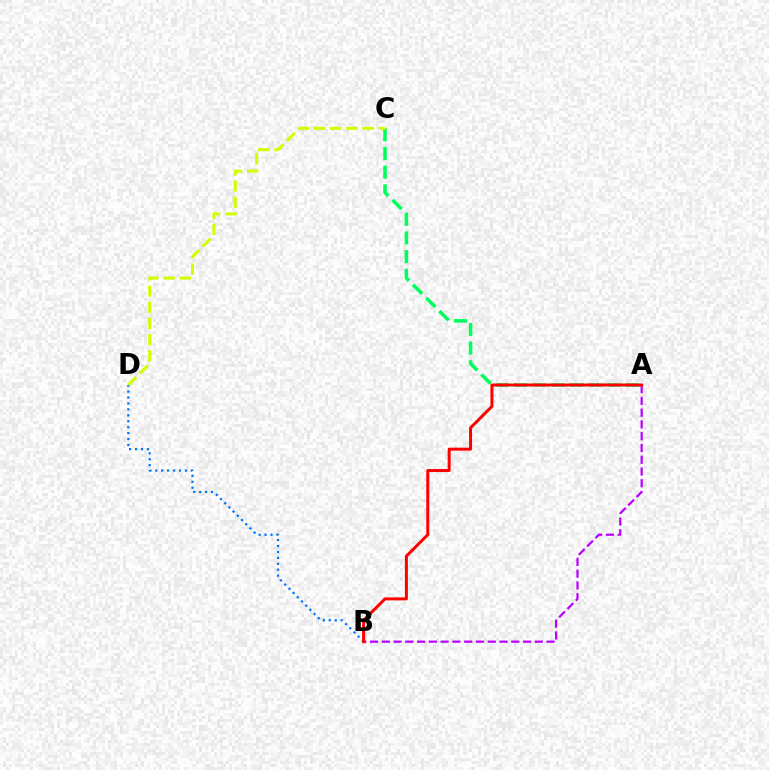{('A', 'C'): [{'color': '#00ff5c', 'line_style': 'dashed', 'thickness': 2.53}], ('B', 'D'): [{'color': '#0074ff', 'line_style': 'dotted', 'thickness': 1.61}], ('A', 'B'): [{'color': '#b900ff', 'line_style': 'dashed', 'thickness': 1.6}, {'color': '#ff0000', 'line_style': 'solid', 'thickness': 2.15}], ('C', 'D'): [{'color': '#d1ff00', 'line_style': 'dashed', 'thickness': 2.2}]}